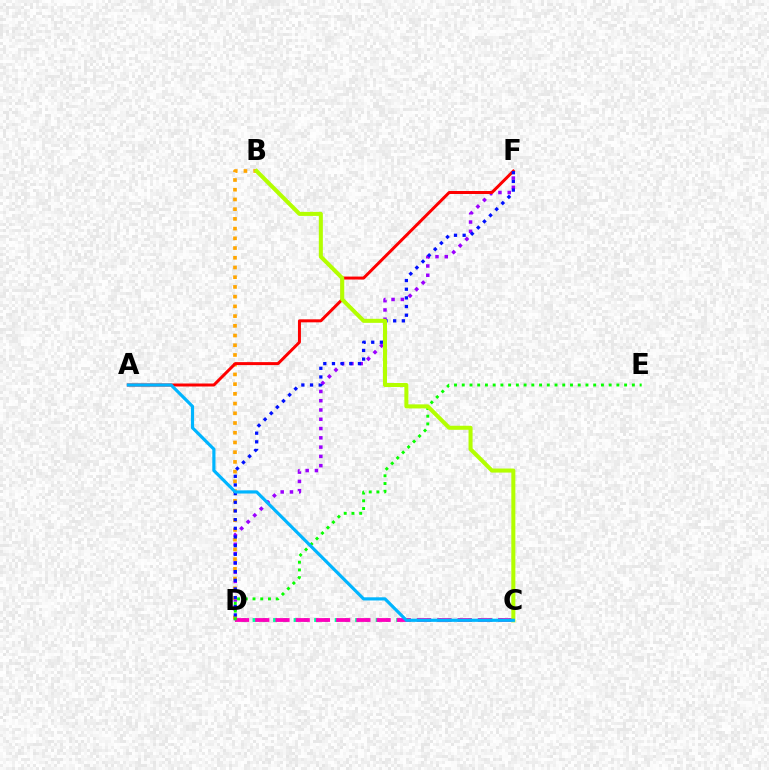{('C', 'D'): [{'color': '#00ff9d', 'line_style': 'dotted', 'thickness': 2.79}, {'color': '#ff00bd', 'line_style': 'dashed', 'thickness': 2.75}], ('D', 'F'): [{'color': '#9b00ff', 'line_style': 'dotted', 'thickness': 2.52}, {'color': '#0010ff', 'line_style': 'dotted', 'thickness': 2.35}], ('B', 'D'): [{'color': '#ffa500', 'line_style': 'dotted', 'thickness': 2.64}], ('A', 'F'): [{'color': '#ff0000', 'line_style': 'solid', 'thickness': 2.15}], ('D', 'E'): [{'color': '#08ff00', 'line_style': 'dotted', 'thickness': 2.1}], ('B', 'C'): [{'color': '#b3ff00', 'line_style': 'solid', 'thickness': 2.91}], ('A', 'C'): [{'color': '#00b5ff', 'line_style': 'solid', 'thickness': 2.28}]}